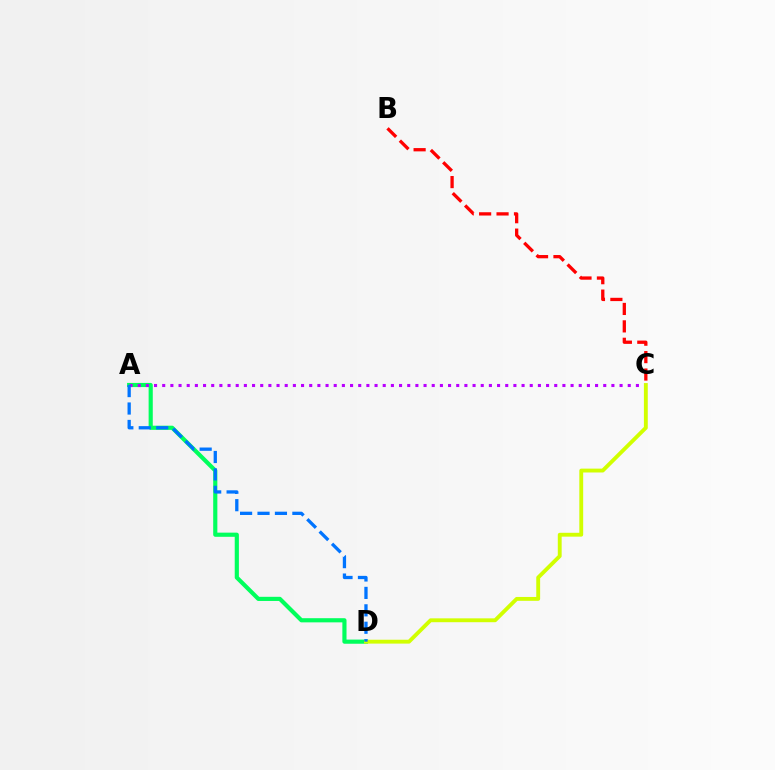{('A', 'D'): [{'color': '#00ff5c', 'line_style': 'solid', 'thickness': 2.99}, {'color': '#0074ff', 'line_style': 'dashed', 'thickness': 2.37}], ('B', 'C'): [{'color': '#ff0000', 'line_style': 'dashed', 'thickness': 2.37}], ('A', 'C'): [{'color': '#b900ff', 'line_style': 'dotted', 'thickness': 2.22}], ('C', 'D'): [{'color': '#d1ff00', 'line_style': 'solid', 'thickness': 2.78}]}